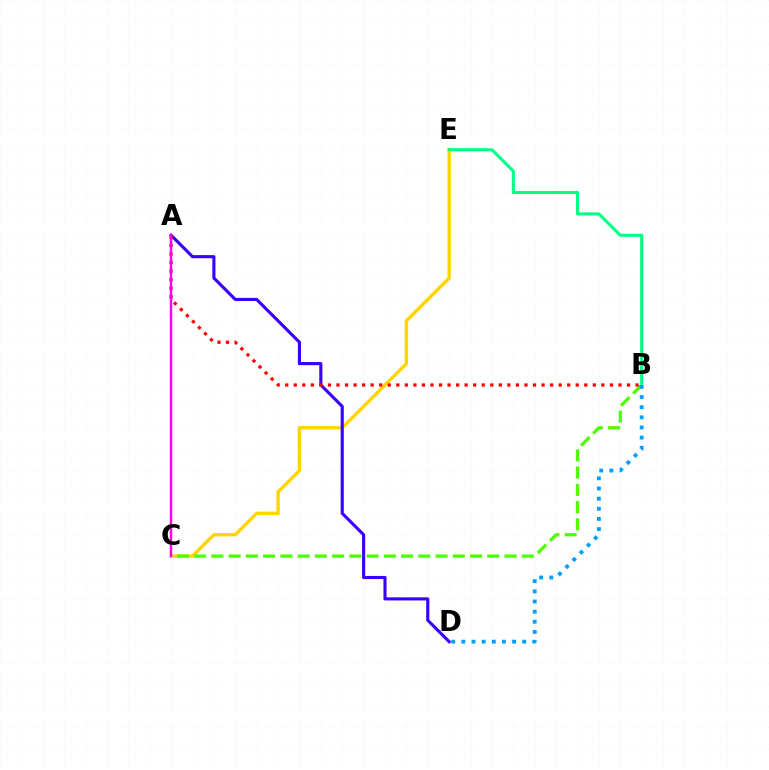{('C', 'E'): [{'color': '#ffd500', 'line_style': 'solid', 'thickness': 2.44}], ('A', 'D'): [{'color': '#3700ff', 'line_style': 'solid', 'thickness': 2.24}], ('B', 'C'): [{'color': '#4fff00', 'line_style': 'dashed', 'thickness': 2.34}], ('A', 'B'): [{'color': '#ff0000', 'line_style': 'dotted', 'thickness': 2.32}], ('B', 'E'): [{'color': '#00ff86', 'line_style': 'solid', 'thickness': 2.2}], ('B', 'D'): [{'color': '#009eff', 'line_style': 'dotted', 'thickness': 2.76}], ('A', 'C'): [{'color': '#ff00ed', 'line_style': 'solid', 'thickness': 1.76}]}